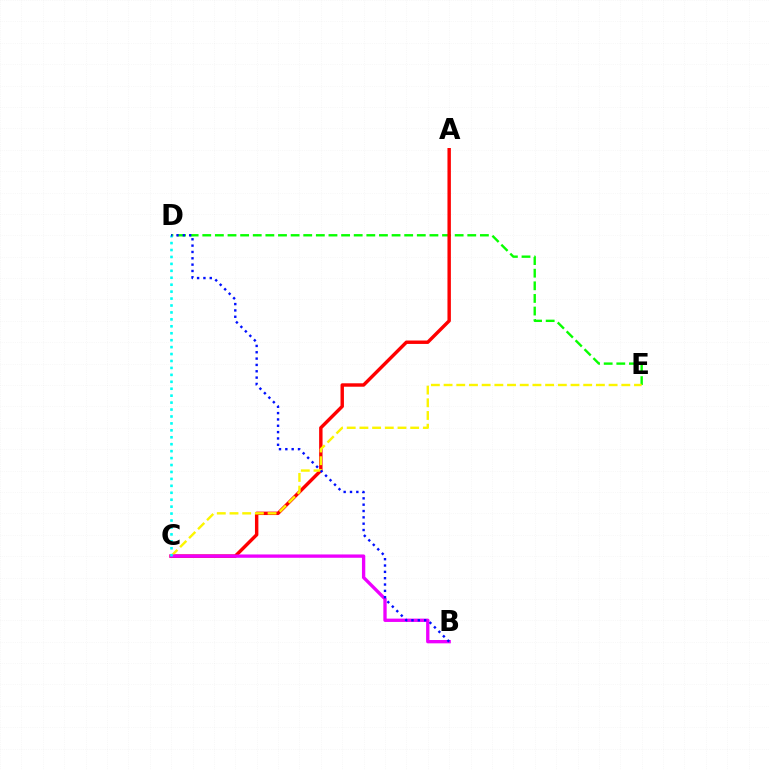{('D', 'E'): [{'color': '#08ff00', 'line_style': 'dashed', 'thickness': 1.71}], ('A', 'C'): [{'color': '#ff0000', 'line_style': 'solid', 'thickness': 2.46}], ('C', 'E'): [{'color': '#fcf500', 'line_style': 'dashed', 'thickness': 1.72}], ('B', 'C'): [{'color': '#ee00ff', 'line_style': 'solid', 'thickness': 2.4}], ('C', 'D'): [{'color': '#00fff6', 'line_style': 'dotted', 'thickness': 1.88}], ('B', 'D'): [{'color': '#0010ff', 'line_style': 'dotted', 'thickness': 1.72}]}